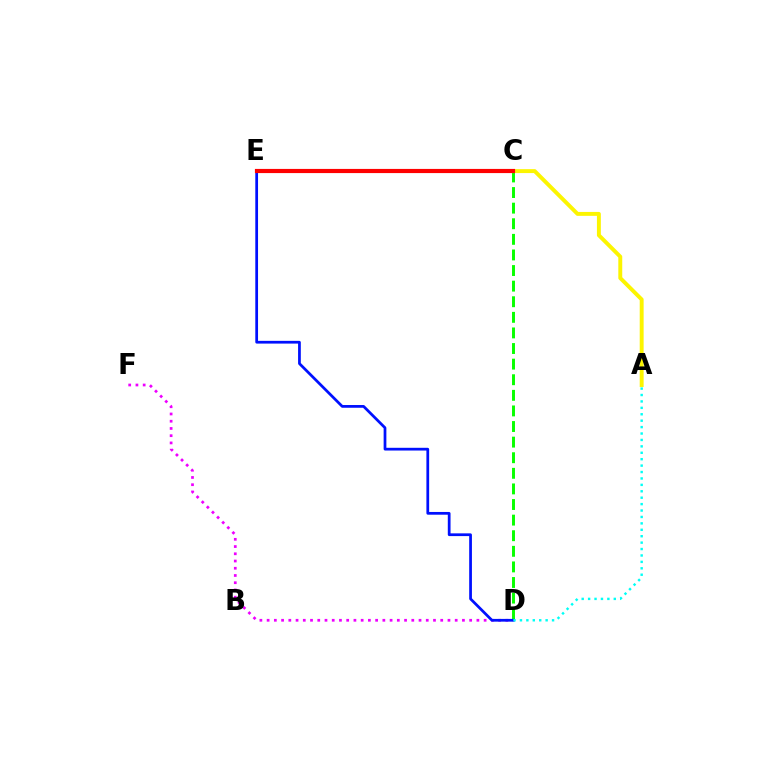{('D', 'F'): [{'color': '#ee00ff', 'line_style': 'dotted', 'thickness': 1.97}], ('C', 'D'): [{'color': '#08ff00', 'line_style': 'dashed', 'thickness': 2.12}], ('D', 'E'): [{'color': '#0010ff', 'line_style': 'solid', 'thickness': 1.97}], ('A', 'C'): [{'color': '#fcf500', 'line_style': 'solid', 'thickness': 2.82}], ('A', 'D'): [{'color': '#00fff6', 'line_style': 'dotted', 'thickness': 1.74}], ('C', 'E'): [{'color': '#ff0000', 'line_style': 'solid', 'thickness': 3.0}]}